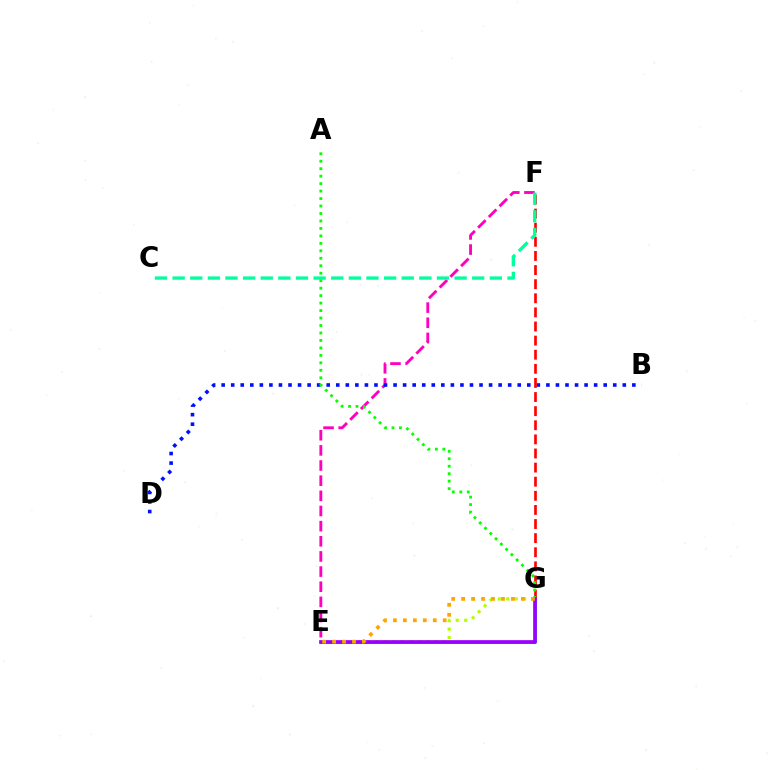{('E', 'G'): [{'color': '#b3ff00', 'line_style': 'dotted', 'thickness': 2.3}, {'color': '#00b5ff', 'line_style': 'solid', 'thickness': 2.05}, {'color': '#9b00ff', 'line_style': 'solid', 'thickness': 2.66}, {'color': '#ffa500', 'line_style': 'dotted', 'thickness': 2.7}], ('E', 'F'): [{'color': '#ff00bd', 'line_style': 'dashed', 'thickness': 2.06}], ('B', 'D'): [{'color': '#0010ff', 'line_style': 'dotted', 'thickness': 2.6}], ('F', 'G'): [{'color': '#ff0000', 'line_style': 'dashed', 'thickness': 1.92}], ('A', 'G'): [{'color': '#08ff00', 'line_style': 'dotted', 'thickness': 2.03}], ('C', 'F'): [{'color': '#00ff9d', 'line_style': 'dashed', 'thickness': 2.39}]}